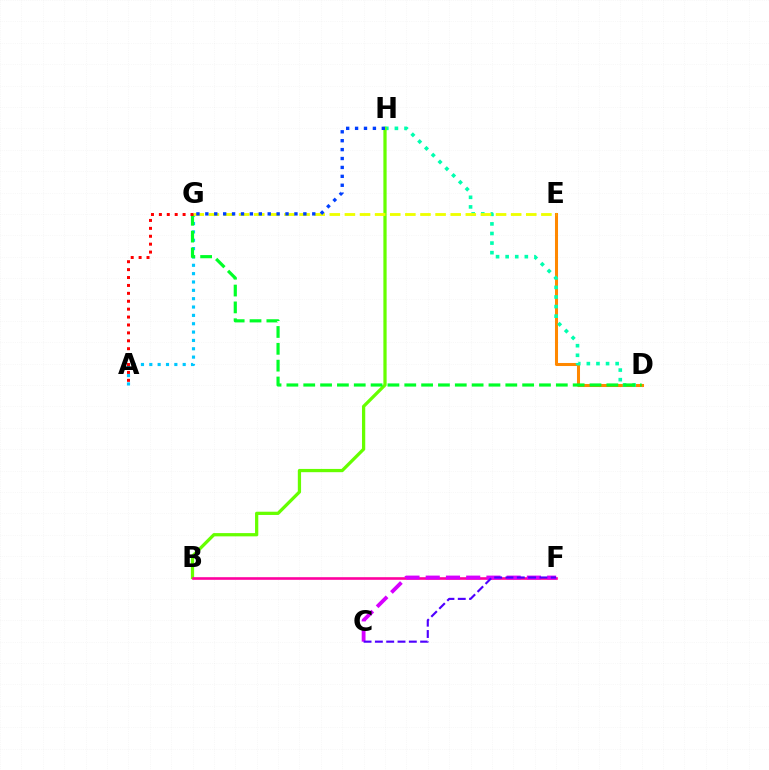{('D', 'E'): [{'color': '#ff8800', 'line_style': 'solid', 'thickness': 2.19}], ('A', 'G'): [{'color': '#00c7ff', 'line_style': 'dotted', 'thickness': 2.27}, {'color': '#ff0000', 'line_style': 'dotted', 'thickness': 2.15}], ('D', 'H'): [{'color': '#00ffaf', 'line_style': 'dotted', 'thickness': 2.61}], ('B', 'H'): [{'color': '#66ff00', 'line_style': 'solid', 'thickness': 2.34}], ('D', 'G'): [{'color': '#00ff27', 'line_style': 'dashed', 'thickness': 2.29}], ('E', 'G'): [{'color': '#eeff00', 'line_style': 'dashed', 'thickness': 2.05}], ('B', 'F'): [{'color': '#ff00a0', 'line_style': 'solid', 'thickness': 1.89}], ('C', 'F'): [{'color': '#d600ff', 'line_style': 'dashed', 'thickness': 2.75}, {'color': '#4f00ff', 'line_style': 'dashed', 'thickness': 1.54}], ('G', 'H'): [{'color': '#003fff', 'line_style': 'dotted', 'thickness': 2.42}]}